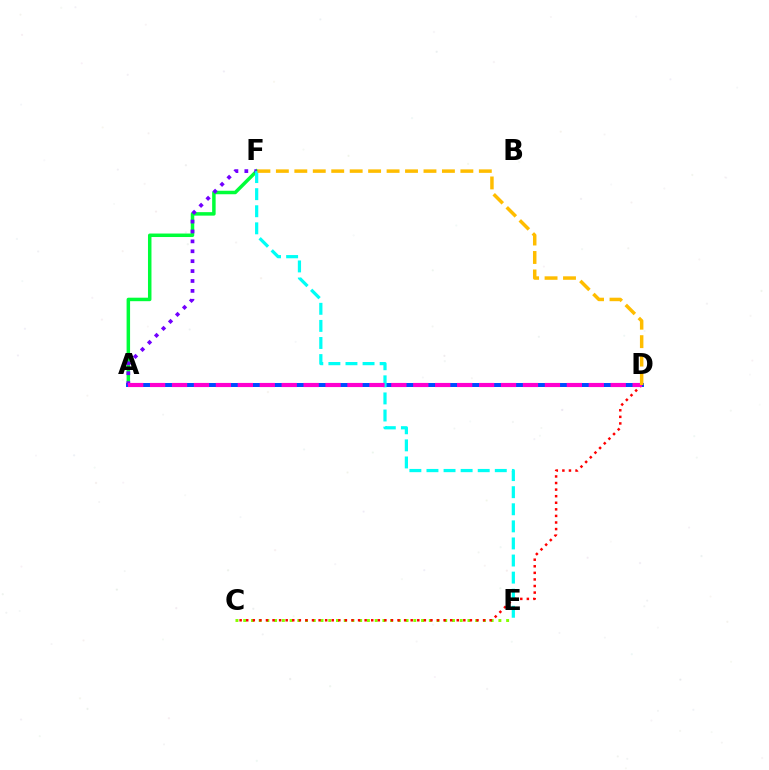{('A', 'F'): [{'color': '#00ff39', 'line_style': 'solid', 'thickness': 2.51}, {'color': '#7200ff', 'line_style': 'dotted', 'thickness': 2.69}], ('A', 'D'): [{'color': '#004bff', 'line_style': 'solid', 'thickness': 2.86}, {'color': '#ff00cf', 'line_style': 'dashed', 'thickness': 2.98}], ('C', 'E'): [{'color': '#84ff00', 'line_style': 'dotted', 'thickness': 2.1}], ('C', 'D'): [{'color': '#ff0000', 'line_style': 'dotted', 'thickness': 1.79}], ('E', 'F'): [{'color': '#00fff6', 'line_style': 'dashed', 'thickness': 2.32}], ('D', 'F'): [{'color': '#ffbd00', 'line_style': 'dashed', 'thickness': 2.51}]}